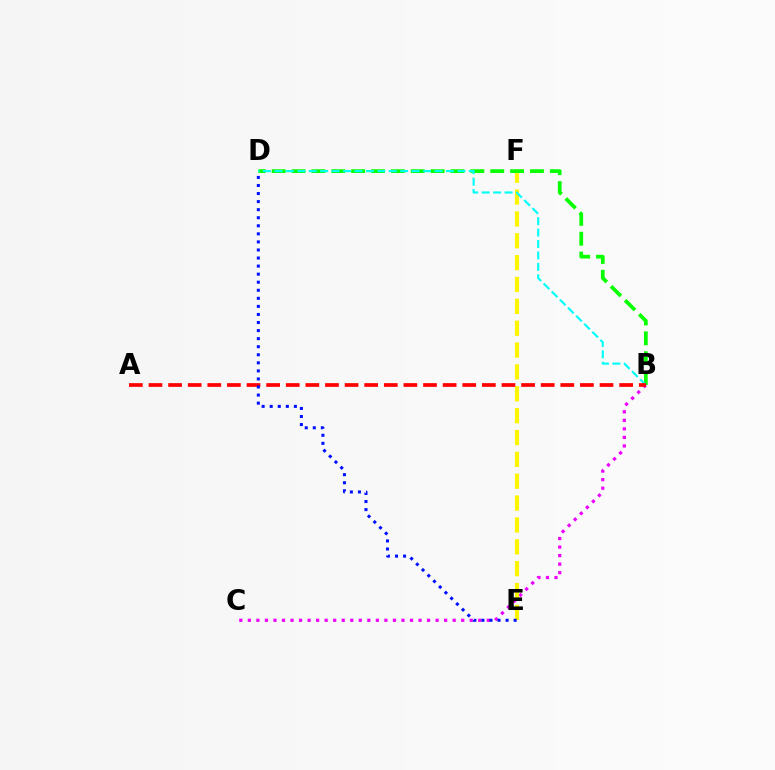{('B', 'C'): [{'color': '#ee00ff', 'line_style': 'dotted', 'thickness': 2.32}], ('E', 'F'): [{'color': '#fcf500', 'line_style': 'dashed', 'thickness': 2.97}], ('B', 'D'): [{'color': '#08ff00', 'line_style': 'dashed', 'thickness': 2.7}, {'color': '#00fff6', 'line_style': 'dashed', 'thickness': 1.55}], ('A', 'B'): [{'color': '#ff0000', 'line_style': 'dashed', 'thickness': 2.66}], ('D', 'E'): [{'color': '#0010ff', 'line_style': 'dotted', 'thickness': 2.19}]}